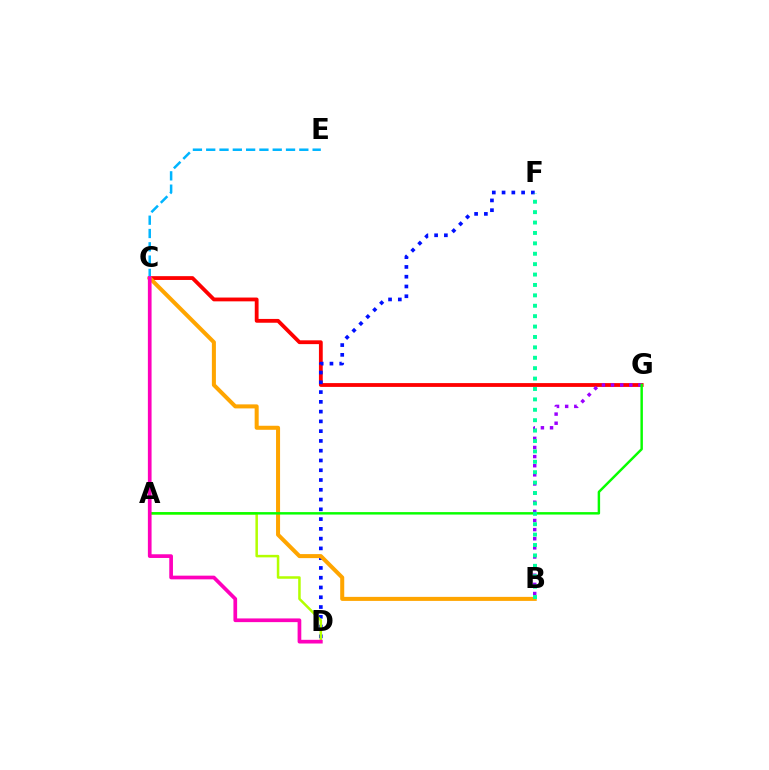{('C', 'G'): [{'color': '#ff0000', 'line_style': 'solid', 'thickness': 2.74}], ('D', 'F'): [{'color': '#0010ff', 'line_style': 'dotted', 'thickness': 2.65}], ('B', 'C'): [{'color': '#ffa500', 'line_style': 'solid', 'thickness': 2.9}], ('B', 'G'): [{'color': '#9b00ff', 'line_style': 'dotted', 'thickness': 2.48}], ('A', 'D'): [{'color': '#b3ff00', 'line_style': 'solid', 'thickness': 1.81}], ('A', 'G'): [{'color': '#08ff00', 'line_style': 'solid', 'thickness': 1.76}], ('C', 'E'): [{'color': '#00b5ff', 'line_style': 'dashed', 'thickness': 1.81}], ('B', 'F'): [{'color': '#00ff9d', 'line_style': 'dotted', 'thickness': 2.83}], ('C', 'D'): [{'color': '#ff00bd', 'line_style': 'solid', 'thickness': 2.66}]}